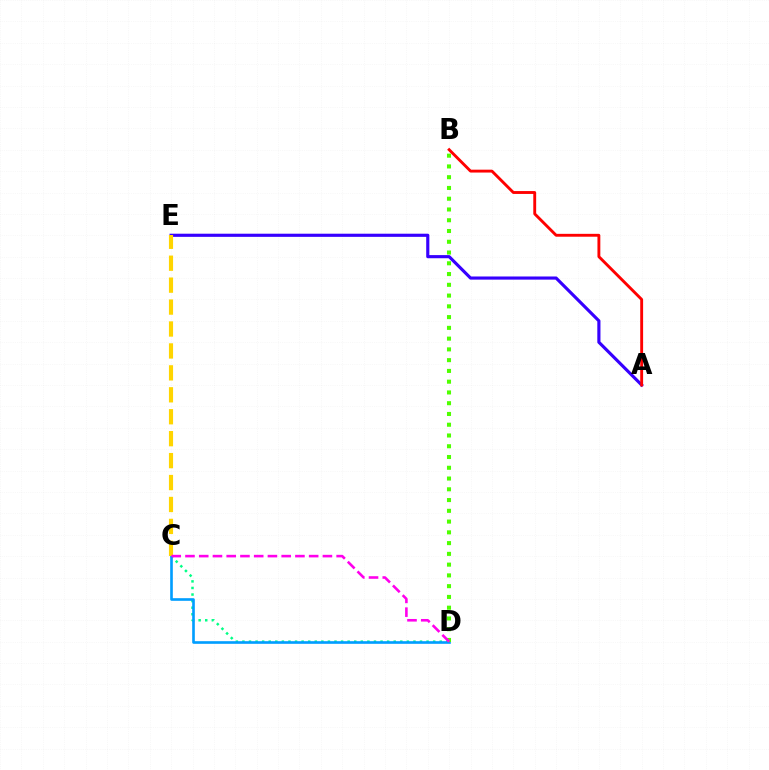{('C', 'D'): [{'color': '#00ff86', 'line_style': 'dotted', 'thickness': 1.79}, {'color': '#009eff', 'line_style': 'solid', 'thickness': 1.9}, {'color': '#ff00ed', 'line_style': 'dashed', 'thickness': 1.87}], ('A', 'E'): [{'color': '#3700ff', 'line_style': 'solid', 'thickness': 2.26}], ('C', 'E'): [{'color': '#ffd500', 'line_style': 'dashed', 'thickness': 2.98}], ('B', 'D'): [{'color': '#4fff00', 'line_style': 'dotted', 'thickness': 2.92}], ('A', 'B'): [{'color': '#ff0000', 'line_style': 'solid', 'thickness': 2.07}]}